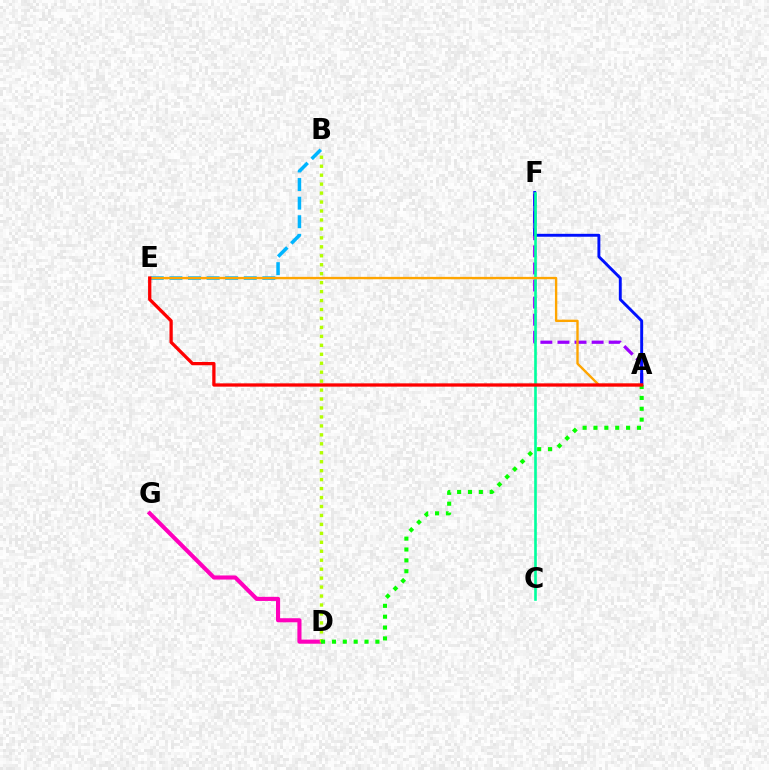{('A', 'F'): [{'color': '#9b00ff', 'line_style': 'dashed', 'thickness': 2.32}, {'color': '#0010ff', 'line_style': 'solid', 'thickness': 2.09}], ('C', 'F'): [{'color': '#00ff9d', 'line_style': 'solid', 'thickness': 1.9}], ('D', 'G'): [{'color': '#ff00bd', 'line_style': 'solid', 'thickness': 2.96}], ('B', 'E'): [{'color': '#00b5ff', 'line_style': 'dashed', 'thickness': 2.53}], ('A', 'E'): [{'color': '#ffa500', 'line_style': 'solid', 'thickness': 1.7}, {'color': '#ff0000', 'line_style': 'solid', 'thickness': 2.36}], ('B', 'D'): [{'color': '#b3ff00', 'line_style': 'dotted', 'thickness': 2.43}], ('A', 'D'): [{'color': '#08ff00', 'line_style': 'dotted', 'thickness': 2.95}]}